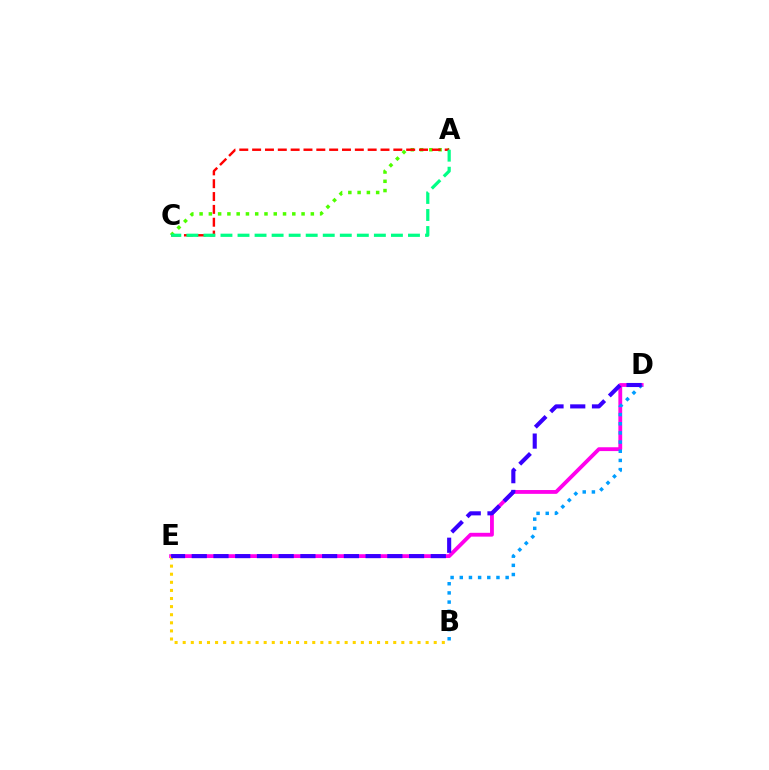{('D', 'E'): [{'color': '#ff00ed', 'line_style': 'solid', 'thickness': 2.75}, {'color': '#3700ff', 'line_style': 'dashed', 'thickness': 2.95}], ('A', 'C'): [{'color': '#4fff00', 'line_style': 'dotted', 'thickness': 2.52}, {'color': '#ff0000', 'line_style': 'dashed', 'thickness': 1.74}, {'color': '#00ff86', 'line_style': 'dashed', 'thickness': 2.32}], ('B', 'D'): [{'color': '#009eff', 'line_style': 'dotted', 'thickness': 2.49}], ('B', 'E'): [{'color': '#ffd500', 'line_style': 'dotted', 'thickness': 2.2}]}